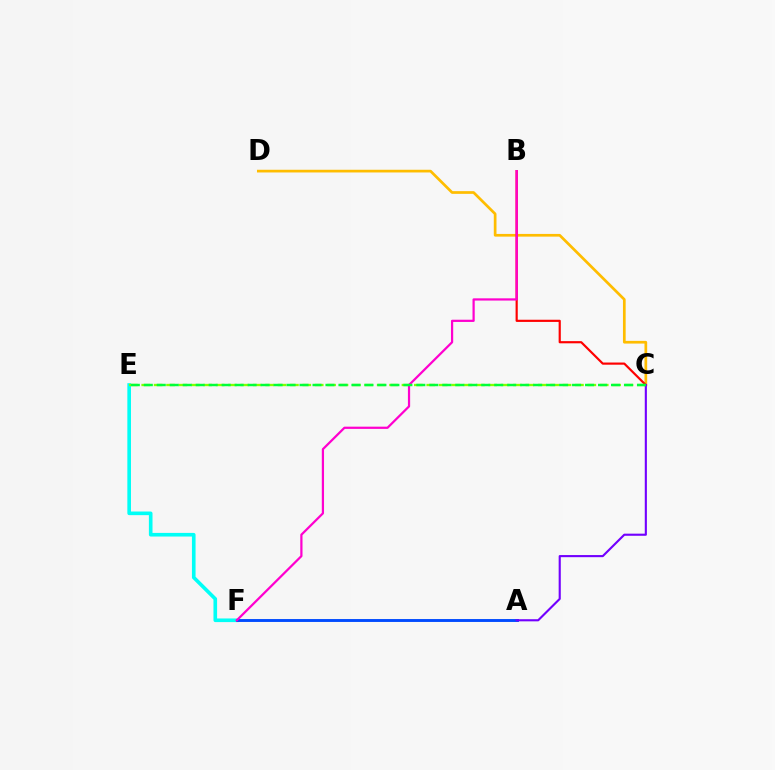{('C', 'D'): [{'color': '#ffbd00', 'line_style': 'solid', 'thickness': 1.94}], ('E', 'F'): [{'color': '#00fff6', 'line_style': 'solid', 'thickness': 2.61}], ('B', 'C'): [{'color': '#ff0000', 'line_style': 'solid', 'thickness': 1.57}], ('C', 'E'): [{'color': '#84ff00', 'line_style': 'dashed', 'thickness': 1.68}, {'color': '#00ff39', 'line_style': 'dashed', 'thickness': 1.76}], ('A', 'F'): [{'color': '#004bff', 'line_style': 'solid', 'thickness': 2.09}], ('B', 'F'): [{'color': '#ff00cf', 'line_style': 'solid', 'thickness': 1.6}], ('A', 'C'): [{'color': '#7200ff', 'line_style': 'solid', 'thickness': 1.53}]}